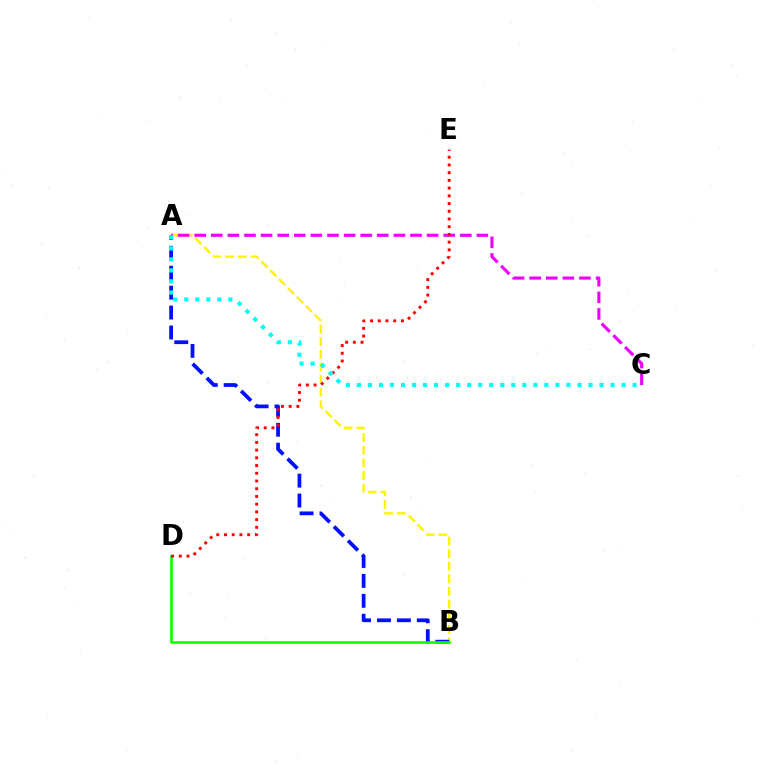{('A', 'B'): [{'color': '#fcf500', 'line_style': 'dashed', 'thickness': 1.71}, {'color': '#0010ff', 'line_style': 'dashed', 'thickness': 2.7}], ('A', 'C'): [{'color': '#ee00ff', 'line_style': 'dashed', 'thickness': 2.26}, {'color': '#00fff6', 'line_style': 'dotted', 'thickness': 3.0}], ('B', 'D'): [{'color': '#08ff00', 'line_style': 'solid', 'thickness': 1.84}], ('D', 'E'): [{'color': '#ff0000', 'line_style': 'dotted', 'thickness': 2.1}]}